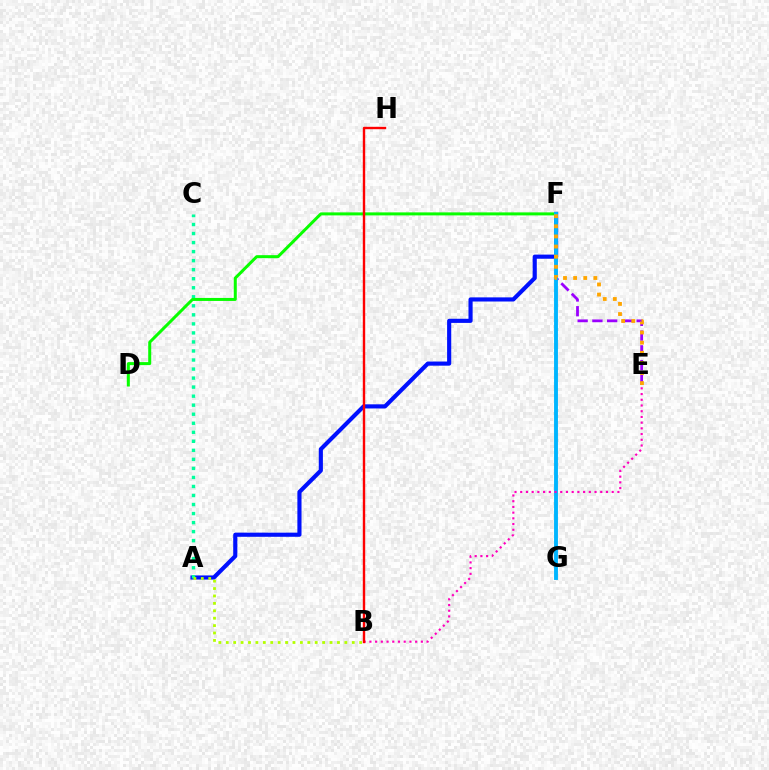{('A', 'F'): [{'color': '#0010ff', 'line_style': 'solid', 'thickness': 2.97}], ('A', 'C'): [{'color': '#00ff9d', 'line_style': 'dotted', 'thickness': 2.45}], ('A', 'B'): [{'color': '#b3ff00', 'line_style': 'dotted', 'thickness': 2.01}], ('E', 'F'): [{'color': '#9b00ff', 'line_style': 'dashed', 'thickness': 2.0}, {'color': '#ffa500', 'line_style': 'dotted', 'thickness': 2.75}], ('D', 'F'): [{'color': '#08ff00', 'line_style': 'solid', 'thickness': 2.16}], ('F', 'G'): [{'color': '#00b5ff', 'line_style': 'solid', 'thickness': 2.79}], ('B', 'E'): [{'color': '#ff00bd', 'line_style': 'dotted', 'thickness': 1.55}], ('B', 'H'): [{'color': '#ff0000', 'line_style': 'solid', 'thickness': 1.73}]}